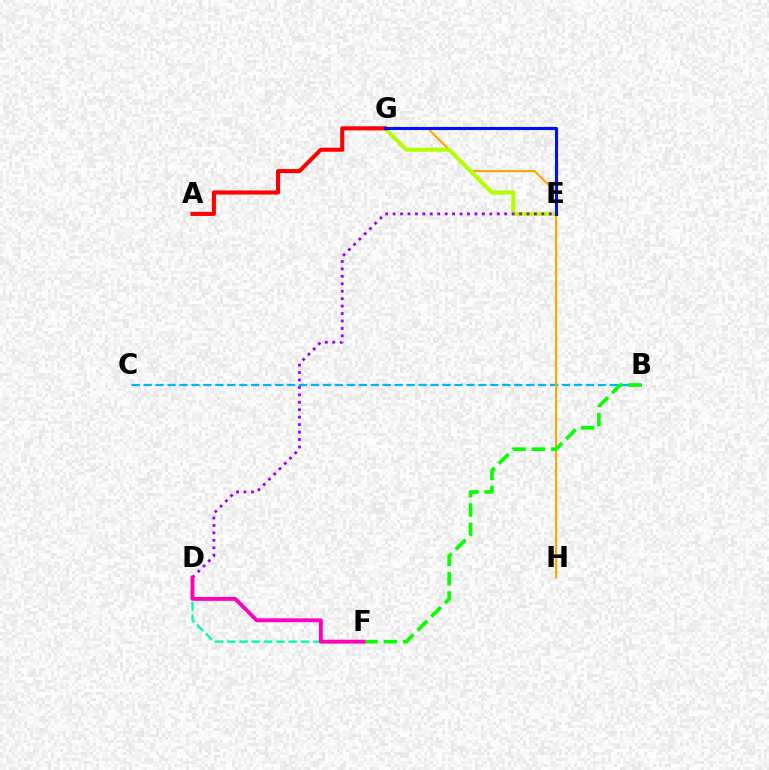{('B', 'C'): [{'color': '#00b5ff', 'line_style': 'dashed', 'thickness': 1.62}], ('D', 'F'): [{'color': '#00ff9d', 'line_style': 'dashed', 'thickness': 1.67}, {'color': '#ff00bd', 'line_style': 'solid', 'thickness': 2.8}], ('G', 'H'): [{'color': '#ffa500', 'line_style': 'solid', 'thickness': 1.53}], ('E', 'G'): [{'color': '#b3ff00', 'line_style': 'solid', 'thickness': 2.93}, {'color': '#0010ff', 'line_style': 'solid', 'thickness': 2.22}], ('A', 'G'): [{'color': '#ff0000', 'line_style': 'solid', 'thickness': 2.94}], ('D', 'E'): [{'color': '#9b00ff', 'line_style': 'dotted', 'thickness': 2.02}], ('B', 'F'): [{'color': '#08ff00', 'line_style': 'dashed', 'thickness': 2.63}]}